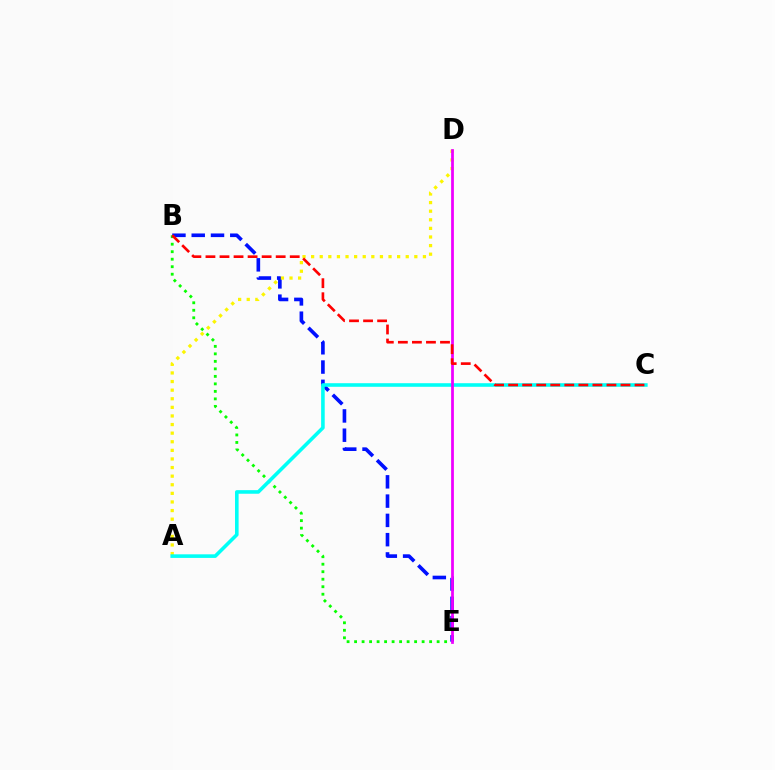{('B', 'E'): [{'color': '#0010ff', 'line_style': 'dashed', 'thickness': 2.62}, {'color': '#08ff00', 'line_style': 'dotted', 'thickness': 2.04}], ('A', 'D'): [{'color': '#fcf500', 'line_style': 'dotted', 'thickness': 2.34}], ('A', 'C'): [{'color': '#00fff6', 'line_style': 'solid', 'thickness': 2.58}], ('D', 'E'): [{'color': '#ee00ff', 'line_style': 'solid', 'thickness': 1.99}], ('B', 'C'): [{'color': '#ff0000', 'line_style': 'dashed', 'thickness': 1.91}]}